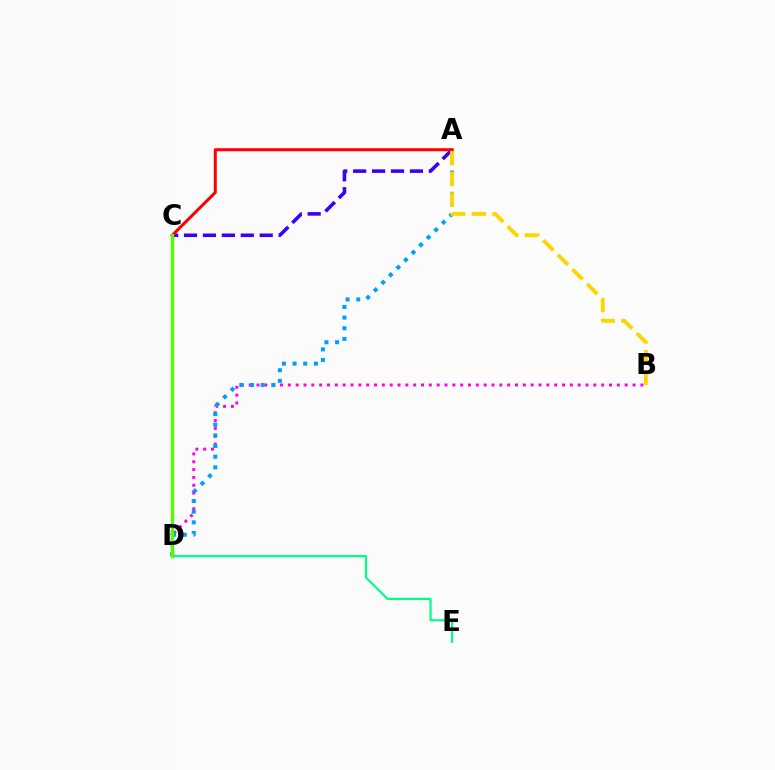{('B', 'D'): [{'color': '#ff00ed', 'line_style': 'dotted', 'thickness': 2.13}], ('A', 'D'): [{'color': '#009eff', 'line_style': 'dotted', 'thickness': 2.89}], ('A', 'C'): [{'color': '#3700ff', 'line_style': 'dashed', 'thickness': 2.57}, {'color': '#ff0000', 'line_style': 'solid', 'thickness': 2.18}], ('D', 'E'): [{'color': '#00ff86', 'line_style': 'solid', 'thickness': 1.58}], ('C', 'D'): [{'color': '#4fff00', 'line_style': 'solid', 'thickness': 2.4}], ('A', 'B'): [{'color': '#ffd500', 'line_style': 'dashed', 'thickness': 2.8}]}